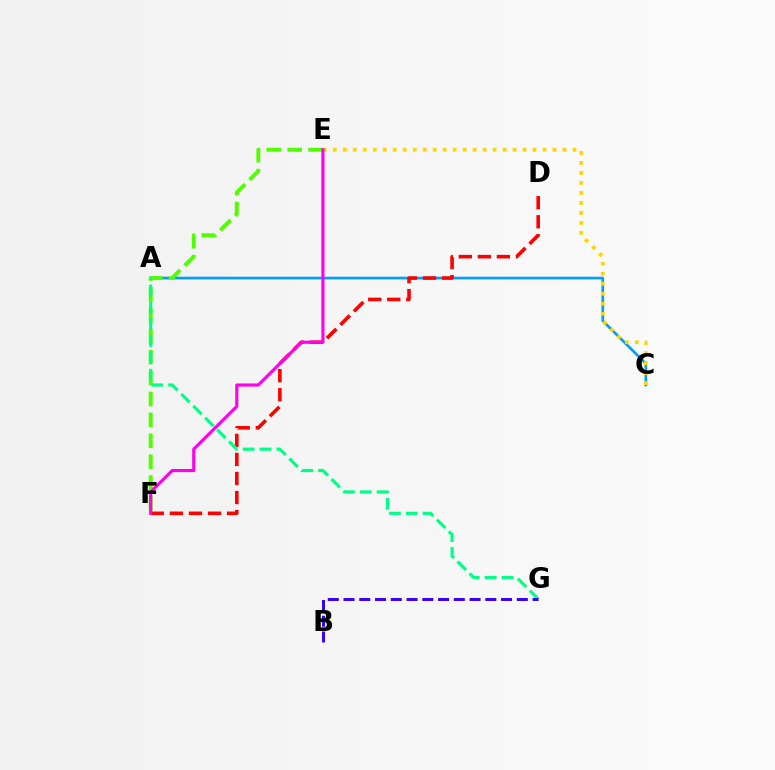{('A', 'C'): [{'color': '#009eff', 'line_style': 'solid', 'thickness': 1.94}], ('C', 'E'): [{'color': '#ffd500', 'line_style': 'dotted', 'thickness': 2.71}], ('D', 'F'): [{'color': '#ff0000', 'line_style': 'dashed', 'thickness': 2.59}], ('E', 'F'): [{'color': '#4fff00', 'line_style': 'dashed', 'thickness': 2.84}, {'color': '#ff00ed', 'line_style': 'solid', 'thickness': 2.25}], ('A', 'G'): [{'color': '#00ff86', 'line_style': 'dashed', 'thickness': 2.29}], ('B', 'G'): [{'color': '#3700ff', 'line_style': 'dashed', 'thickness': 2.14}]}